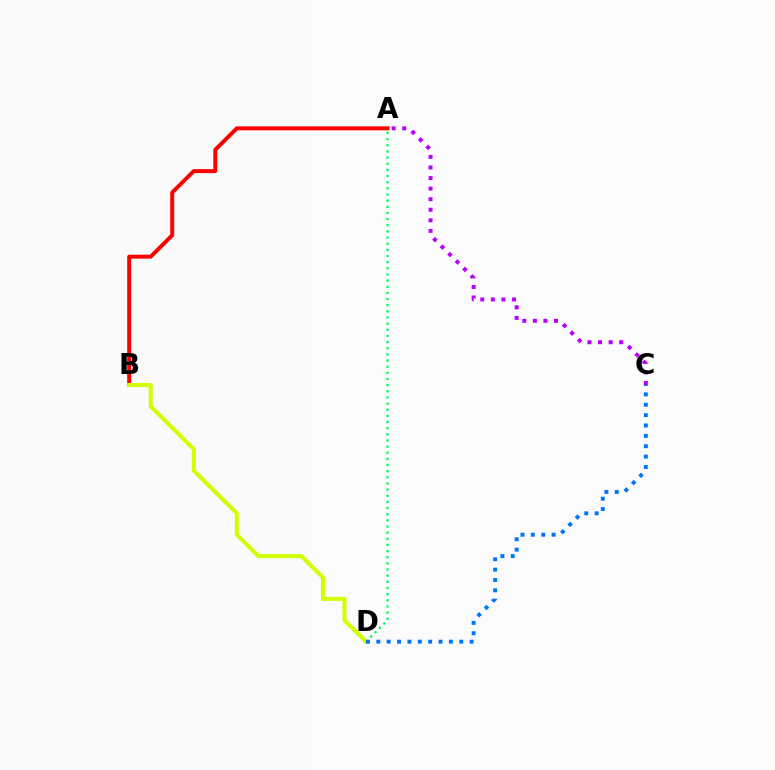{('A', 'B'): [{'color': '#ff0000', 'line_style': 'solid', 'thickness': 2.85}], ('A', 'D'): [{'color': '#00ff5c', 'line_style': 'dotted', 'thickness': 1.67}], ('A', 'C'): [{'color': '#b900ff', 'line_style': 'dotted', 'thickness': 2.87}], ('B', 'D'): [{'color': '#d1ff00', 'line_style': 'solid', 'thickness': 2.9}], ('C', 'D'): [{'color': '#0074ff', 'line_style': 'dotted', 'thickness': 2.82}]}